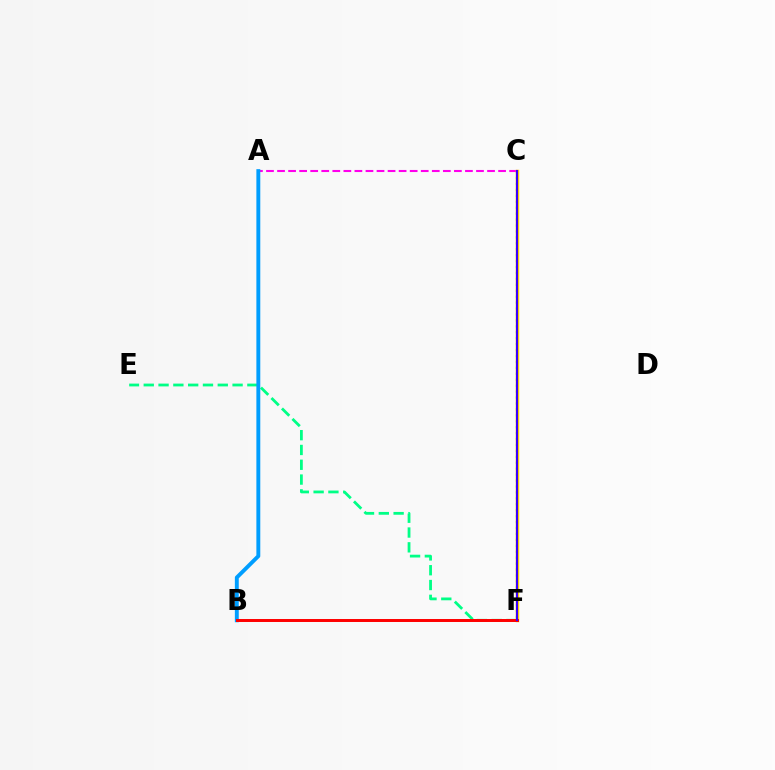{('C', 'F'): [{'color': '#4fff00', 'line_style': 'dotted', 'thickness': 1.61}, {'color': '#ffd500', 'line_style': 'solid', 'thickness': 2.5}, {'color': '#3700ff', 'line_style': 'solid', 'thickness': 1.52}], ('E', 'F'): [{'color': '#00ff86', 'line_style': 'dashed', 'thickness': 2.01}], ('A', 'C'): [{'color': '#ff00ed', 'line_style': 'dashed', 'thickness': 1.5}], ('A', 'B'): [{'color': '#009eff', 'line_style': 'solid', 'thickness': 2.81}], ('B', 'F'): [{'color': '#ff0000', 'line_style': 'solid', 'thickness': 2.14}]}